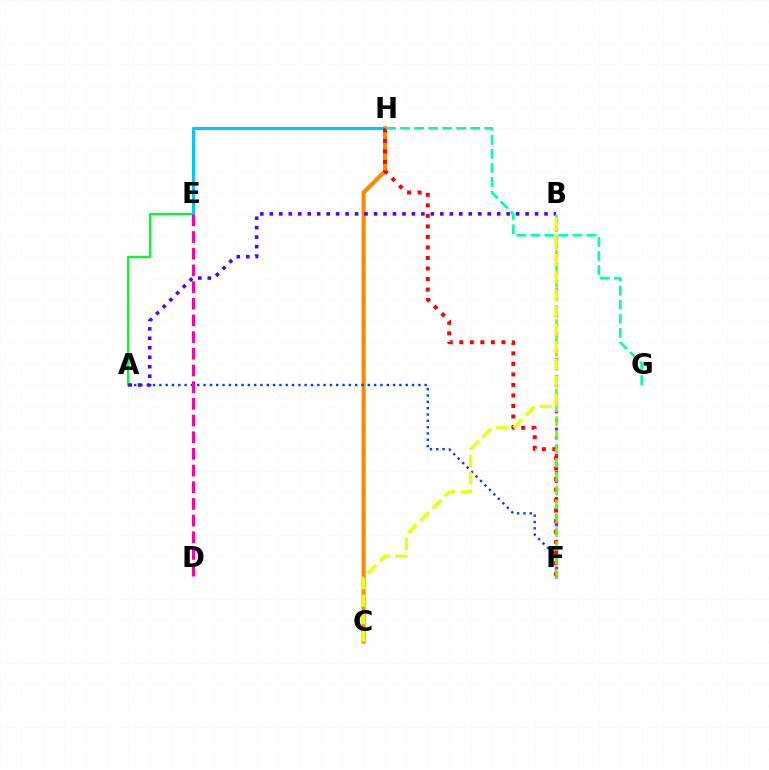{('C', 'H'): [{'color': '#ff8800', 'line_style': 'solid', 'thickness': 2.96}], ('B', 'F'): [{'color': '#d600ff', 'line_style': 'dotted', 'thickness': 2.36}, {'color': '#66ff00', 'line_style': 'dashed', 'thickness': 1.88}], ('A', 'E'): [{'color': '#00ff27', 'line_style': 'solid', 'thickness': 1.63}], ('E', 'H'): [{'color': '#00c7ff', 'line_style': 'solid', 'thickness': 2.2}], ('A', 'F'): [{'color': '#003fff', 'line_style': 'dotted', 'thickness': 1.72}], ('F', 'H'): [{'color': '#ff0000', 'line_style': 'dotted', 'thickness': 2.86}], ('A', 'B'): [{'color': '#4f00ff', 'line_style': 'dotted', 'thickness': 2.57}], ('D', 'E'): [{'color': '#ff00a0', 'line_style': 'dashed', 'thickness': 2.27}], ('G', 'H'): [{'color': '#00ffaf', 'line_style': 'dashed', 'thickness': 1.91}], ('B', 'C'): [{'color': '#eeff00', 'line_style': 'dashed', 'thickness': 2.37}]}